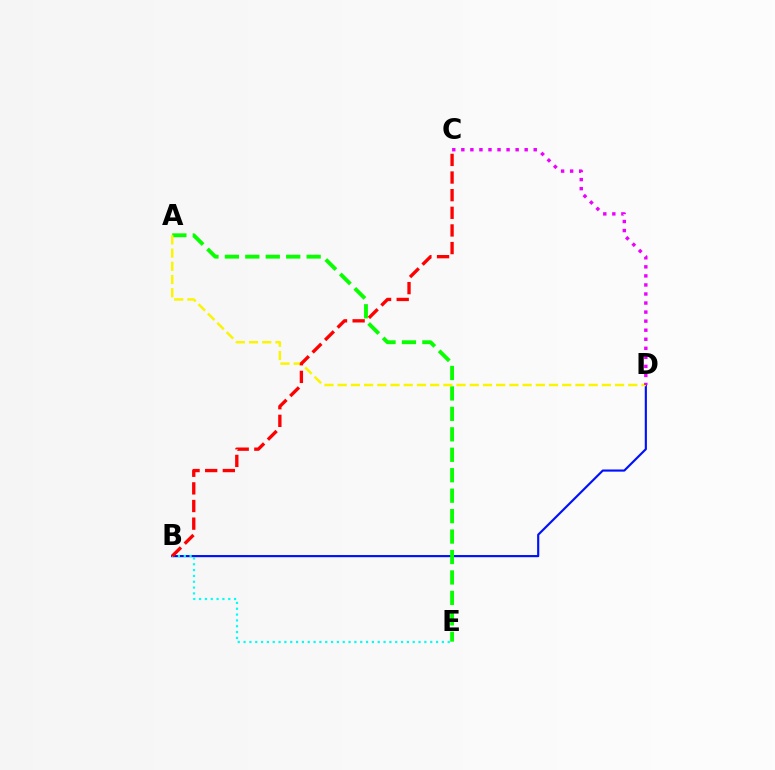{('B', 'D'): [{'color': '#0010ff', 'line_style': 'solid', 'thickness': 1.55}], ('A', 'E'): [{'color': '#08ff00', 'line_style': 'dashed', 'thickness': 2.78}], ('B', 'E'): [{'color': '#00fff6', 'line_style': 'dotted', 'thickness': 1.58}], ('A', 'D'): [{'color': '#fcf500', 'line_style': 'dashed', 'thickness': 1.79}], ('B', 'C'): [{'color': '#ff0000', 'line_style': 'dashed', 'thickness': 2.4}], ('C', 'D'): [{'color': '#ee00ff', 'line_style': 'dotted', 'thickness': 2.46}]}